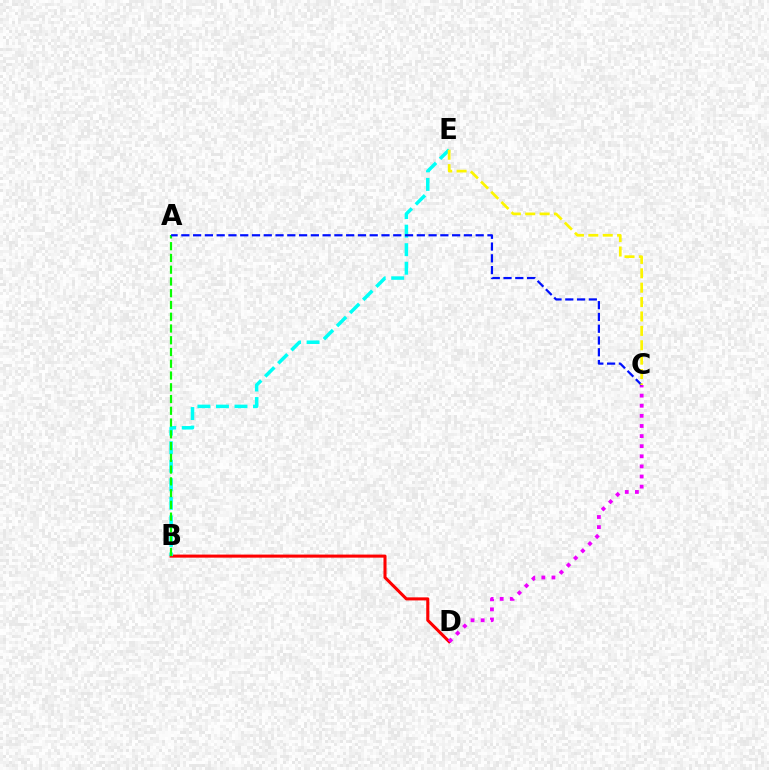{('B', 'D'): [{'color': '#ff0000', 'line_style': 'solid', 'thickness': 2.2}], ('B', 'E'): [{'color': '#00fff6', 'line_style': 'dashed', 'thickness': 2.52}], ('A', 'B'): [{'color': '#08ff00', 'line_style': 'dashed', 'thickness': 1.6}], ('C', 'D'): [{'color': '#ee00ff', 'line_style': 'dotted', 'thickness': 2.75}], ('A', 'C'): [{'color': '#0010ff', 'line_style': 'dashed', 'thickness': 1.6}], ('C', 'E'): [{'color': '#fcf500', 'line_style': 'dashed', 'thickness': 1.96}]}